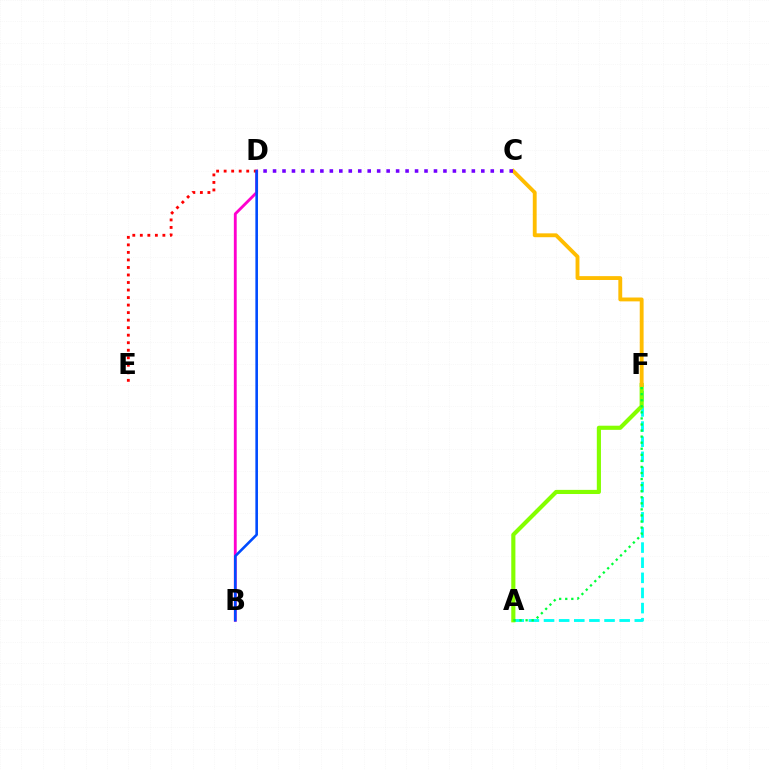{('A', 'F'): [{'color': '#00fff6', 'line_style': 'dashed', 'thickness': 2.05}, {'color': '#84ff00', 'line_style': 'solid', 'thickness': 2.98}, {'color': '#00ff39', 'line_style': 'dotted', 'thickness': 1.65}], ('B', 'D'): [{'color': '#ff00cf', 'line_style': 'solid', 'thickness': 2.06}, {'color': '#004bff', 'line_style': 'solid', 'thickness': 1.87}], ('D', 'E'): [{'color': '#ff0000', 'line_style': 'dotted', 'thickness': 2.04}], ('C', 'F'): [{'color': '#ffbd00', 'line_style': 'solid', 'thickness': 2.78}], ('C', 'D'): [{'color': '#7200ff', 'line_style': 'dotted', 'thickness': 2.57}]}